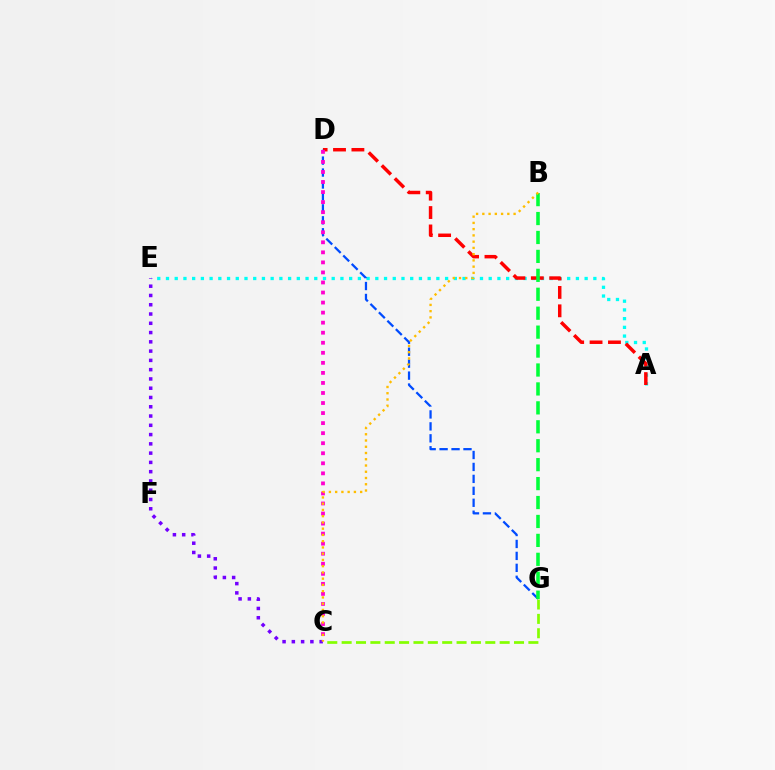{('A', 'E'): [{'color': '#00fff6', 'line_style': 'dotted', 'thickness': 2.37}], ('A', 'D'): [{'color': '#ff0000', 'line_style': 'dashed', 'thickness': 2.5}], ('C', 'E'): [{'color': '#7200ff', 'line_style': 'dotted', 'thickness': 2.52}], ('D', 'G'): [{'color': '#004bff', 'line_style': 'dashed', 'thickness': 1.62}], ('B', 'G'): [{'color': '#00ff39', 'line_style': 'dashed', 'thickness': 2.57}], ('C', 'G'): [{'color': '#84ff00', 'line_style': 'dashed', 'thickness': 1.95}], ('C', 'D'): [{'color': '#ff00cf', 'line_style': 'dotted', 'thickness': 2.73}], ('B', 'C'): [{'color': '#ffbd00', 'line_style': 'dotted', 'thickness': 1.7}]}